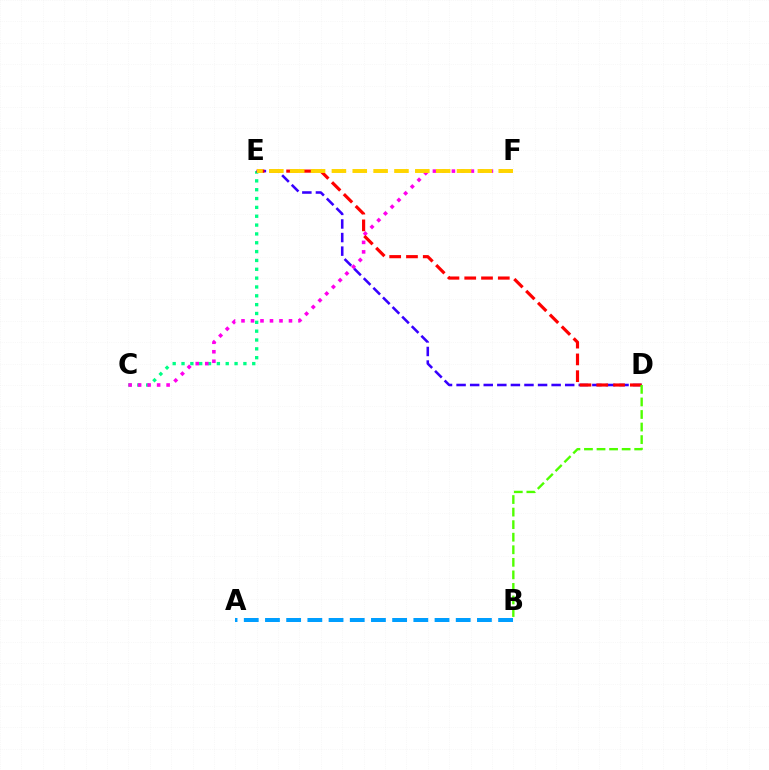{('C', 'E'): [{'color': '#00ff86', 'line_style': 'dotted', 'thickness': 2.4}], ('C', 'F'): [{'color': '#ff00ed', 'line_style': 'dotted', 'thickness': 2.58}], ('D', 'E'): [{'color': '#3700ff', 'line_style': 'dashed', 'thickness': 1.84}, {'color': '#ff0000', 'line_style': 'dashed', 'thickness': 2.28}], ('B', 'D'): [{'color': '#4fff00', 'line_style': 'dashed', 'thickness': 1.71}], ('E', 'F'): [{'color': '#ffd500', 'line_style': 'dashed', 'thickness': 2.83}], ('A', 'B'): [{'color': '#009eff', 'line_style': 'dashed', 'thickness': 2.88}]}